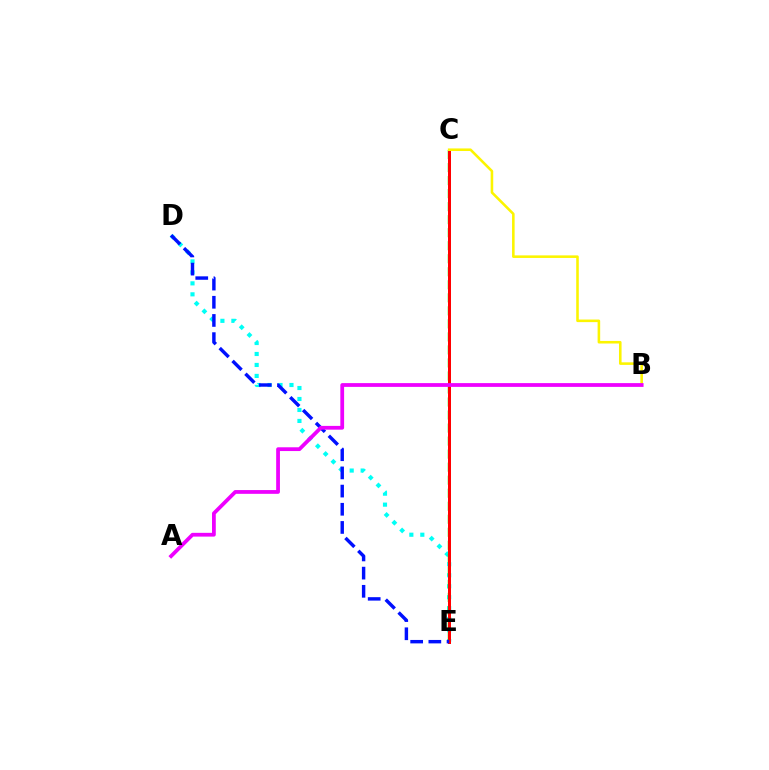{('D', 'E'): [{'color': '#00fff6', 'line_style': 'dotted', 'thickness': 2.98}, {'color': '#0010ff', 'line_style': 'dashed', 'thickness': 2.47}], ('C', 'E'): [{'color': '#08ff00', 'line_style': 'dashed', 'thickness': 1.77}, {'color': '#ff0000', 'line_style': 'solid', 'thickness': 2.15}], ('B', 'C'): [{'color': '#fcf500', 'line_style': 'solid', 'thickness': 1.85}], ('A', 'B'): [{'color': '#ee00ff', 'line_style': 'solid', 'thickness': 2.71}]}